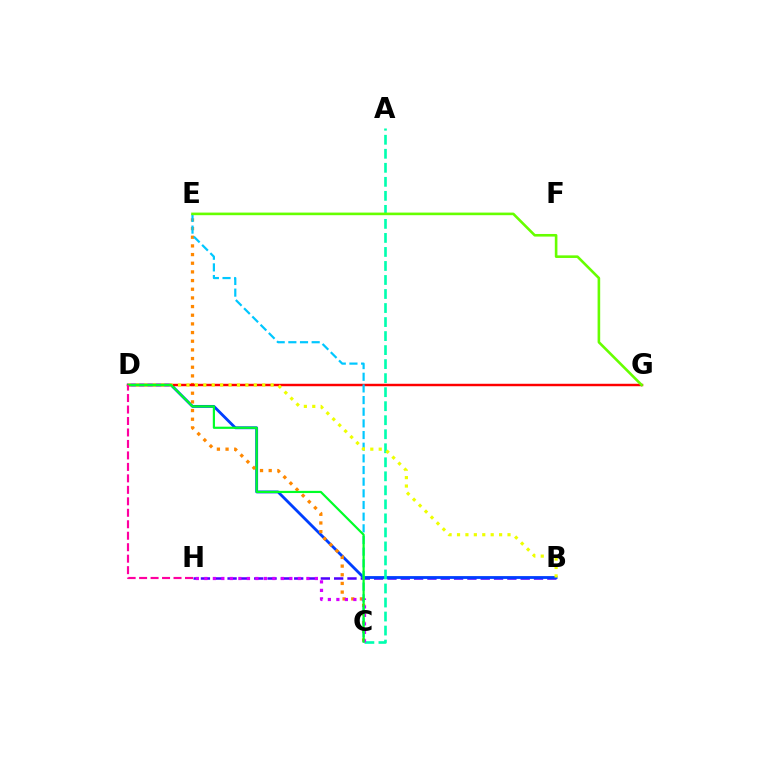{('B', 'H'): [{'color': '#4f00ff', 'line_style': 'dashed', 'thickness': 1.81}], ('B', 'D'): [{'color': '#003fff', 'line_style': 'solid', 'thickness': 2.03}, {'color': '#eeff00', 'line_style': 'dotted', 'thickness': 2.29}], ('A', 'C'): [{'color': '#00ffaf', 'line_style': 'dashed', 'thickness': 1.9}], ('C', 'E'): [{'color': '#ff8800', 'line_style': 'dotted', 'thickness': 2.35}, {'color': '#00c7ff', 'line_style': 'dashed', 'thickness': 1.58}], ('D', 'G'): [{'color': '#ff0000', 'line_style': 'solid', 'thickness': 1.76}], ('C', 'H'): [{'color': '#d600ff', 'line_style': 'dotted', 'thickness': 2.31}], ('C', 'D'): [{'color': '#00ff27', 'line_style': 'solid', 'thickness': 1.57}], ('E', 'G'): [{'color': '#66ff00', 'line_style': 'solid', 'thickness': 1.88}], ('D', 'H'): [{'color': '#ff00a0', 'line_style': 'dashed', 'thickness': 1.56}]}